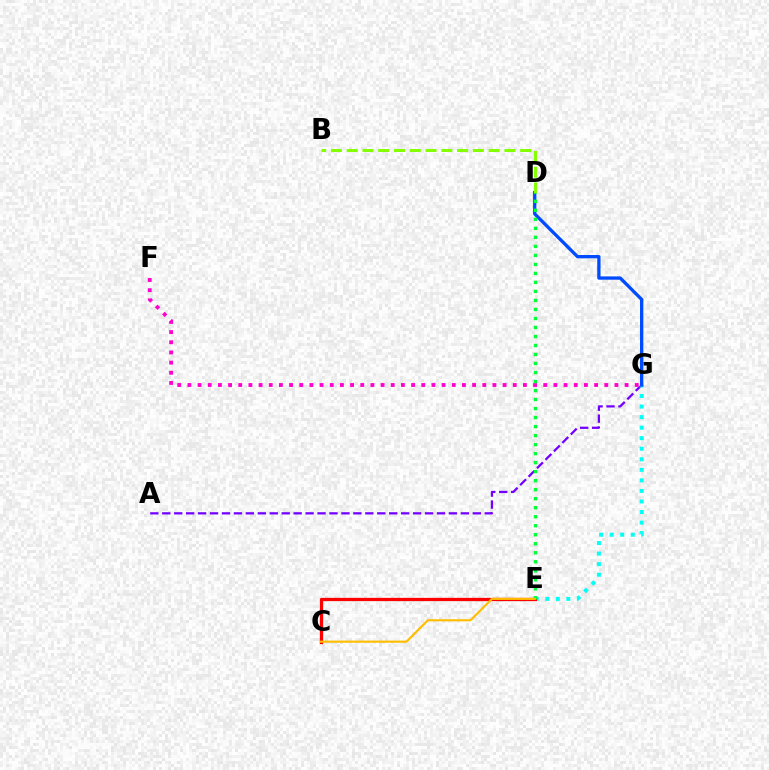{('A', 'G'): [{'color': '#7200ff', 'line_style': 'dashed', 'thickness': 1.62}], ('E', 'G'): [{'color': '#00fff6', 'line_style': 'dotted', 'thickness': 2.87}], ('F', 'G'): [{'color': '#ff00cf', 'line_style': 'dotted', 'thickness': 2.76}], ('D', 'G'): [{'color': '#004bff', 'line_style': 'solid', 'thickness': 2.38}], ('B', 'D'): [{'color': '#84ff00', 'line_style': 'dashed', 'thickness': 2.14}], ('C', 'E'): [{'color': '#ff0000', 'line_style': 'solid', 'thickness': 2.36}, {'color': '#ffbd00', 'line_style': 'solid', 'thickness': 1.54}], ('D', 'E'): [{'color': '#00ff39', 'line_style': 'dotted', 'thickness': 2.45}]}